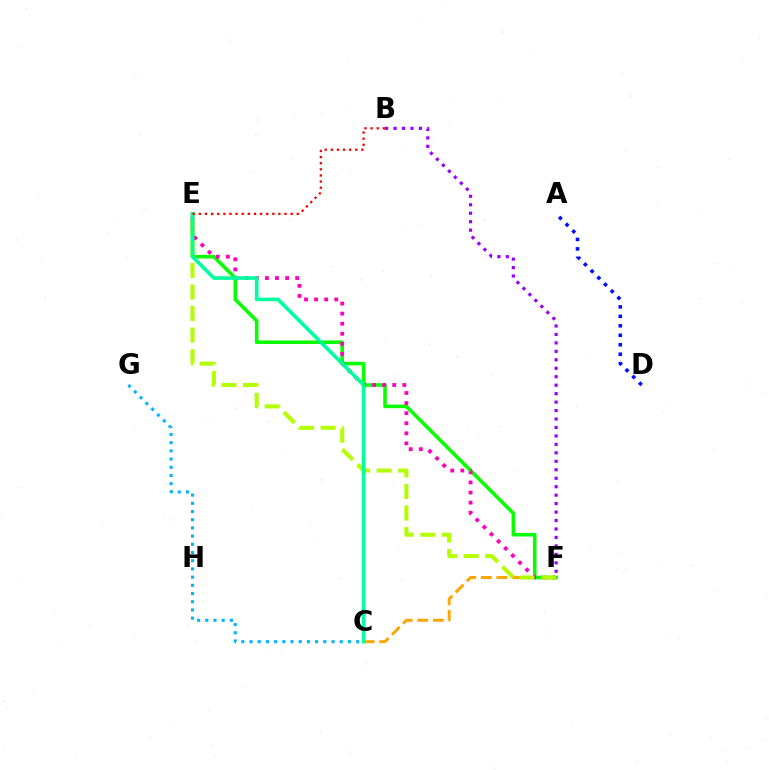{('C', 'F'): [{'color': '#ffa500', 'line_style': 'dashed', 'thickness': 2.12}], ('C', 'G'): [{'color': '#00b5ff', 'line_style': 'dotted', 'thickness': 2.23}], ('A', 'D'): [{'color': '#0010ff', 'line_style': 'dotted', 'thickness': 2.57}], ('E', 'F'): [{'color': '#08ff00', 'line_style': 'solid', 'thickness': 2.57}, {'color': '#ff00bd', 'line_style': 'dotted', 'thickness': 2.74}, {'color': '#b3ff00', 'line_style': 'dashed', 'thickness': 2.93}], ('B', 'F'): [{'color': '#9b00ff', 'line_style': 'dotted', 'thickness': 2.3}], ('C', 'E'): [{'color': '#00ff9d', 'line_style': 'solid', 'thickness': 2.61}], ('B', 'E'): [{'color': '#ff0000', 'line_style': 'dotted', 'thickness': 1.66}]}